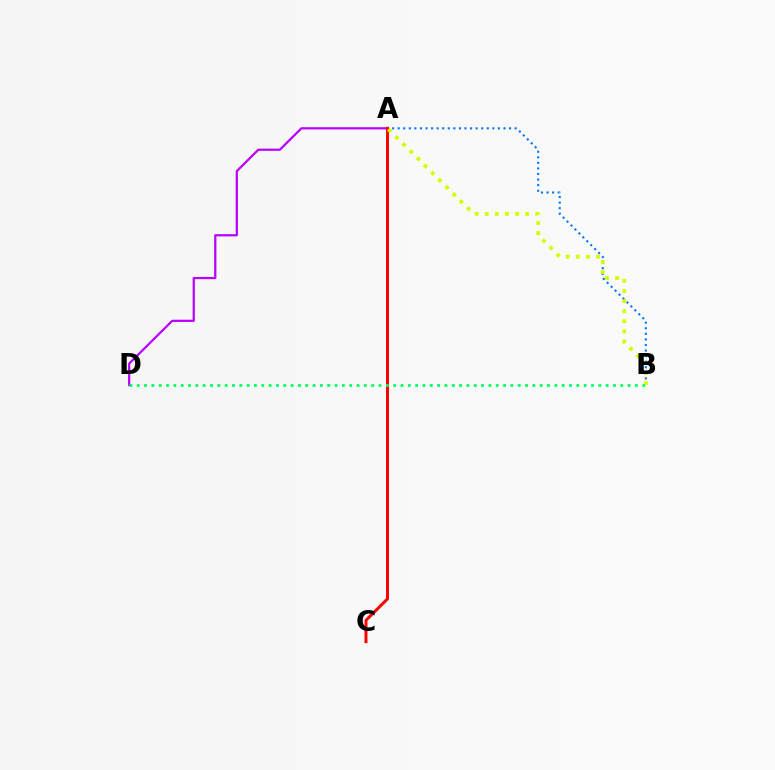{('A', 'D'): [{'color': '#b900ff', 'line_style': 'solid', 'thickness': 1.61}], ('A', 'B'): [{'color': '#0074ff', 'line_style': 'dotted', 'thickness': 1.51}, {'color': '#d1ff00', 'line_style': 'dotted', 'thickness': 2.75}], ('A', 'C'): [{'color': '#ff0000', 'line_style': 'solid', 'thickness': 2.14}], ('B', 'D'): [{'color': '#00ff5c', 'line_style': 'dotted', 'thickness': 1.99}]}